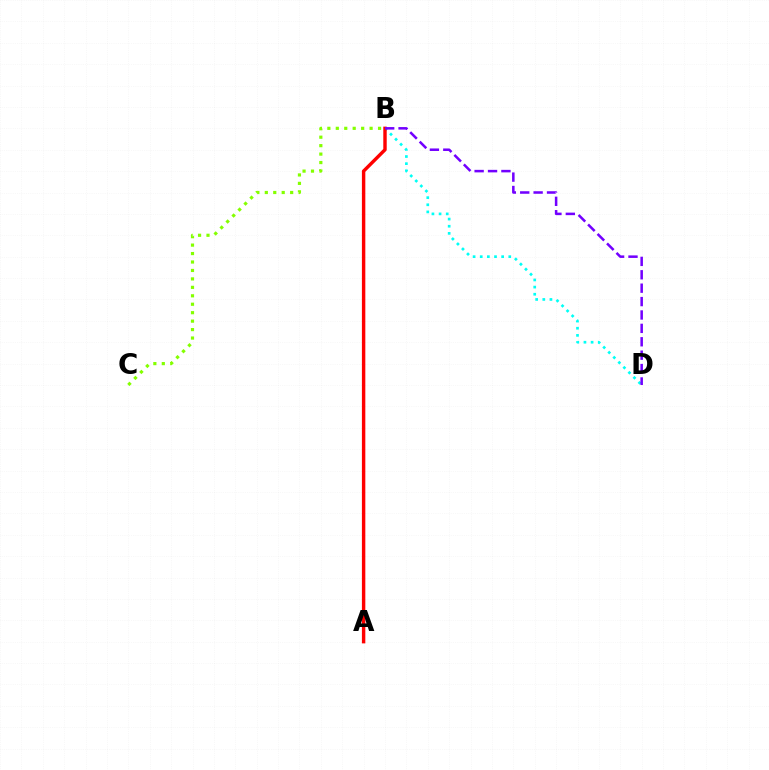{('B', 'D'): [{'color': '#00fff6', 'line_style': 'dotted', 'thickness': 1.94}, {'color': '#7200ff', 'line_style': 'dashed', 'thickness': 1.82}], ('A', 'B'): [{'color': '#ff0000', 'line_style': 'solid', 'thickness': 2.46}], ('B', 'C'): [{'color': '#84ff00', 'line_style': 'dotted', 'thickness': 2.3}]}